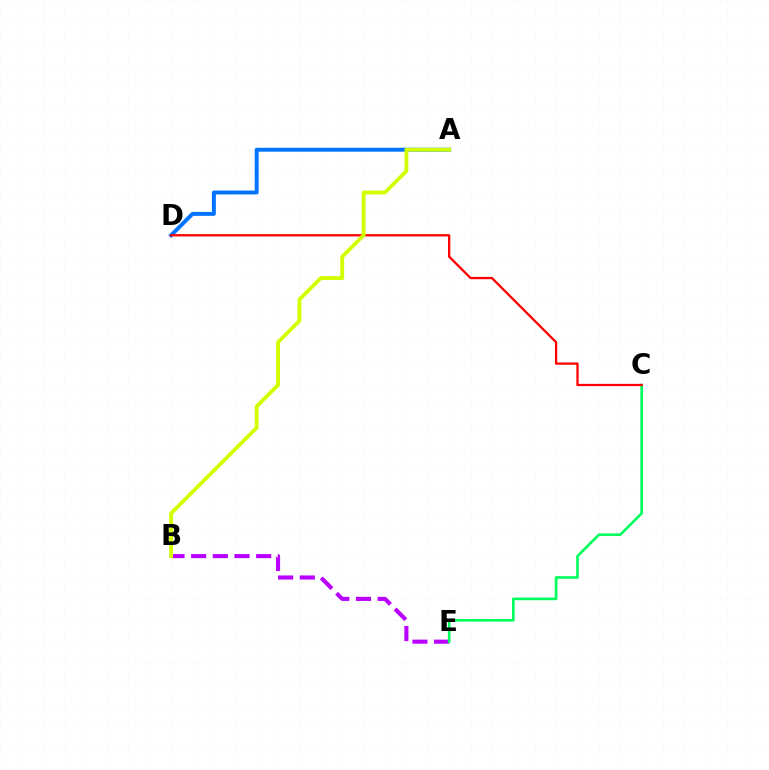{('A', 'D'): [{'color': '#0074ff', 'line_style': 'solid', 'thickness': 2.83}], ('B', 'E'): [{'color': '#b900ff', 'line_style': 'dashed', 'thickness': 2.94}], ('C', 'E'): [{'color': '#00ff5c', 'line_style': 'solid', 'thickness': 1.91}], ('C', 'D'): [{'color': '#ff0000', 'line_style': 'solid', 'thickness': 1.65}], ('A', 'B'): [{'color': '#d1ff00', 'line_style': 'solid', 'thickness': 2.76}]}